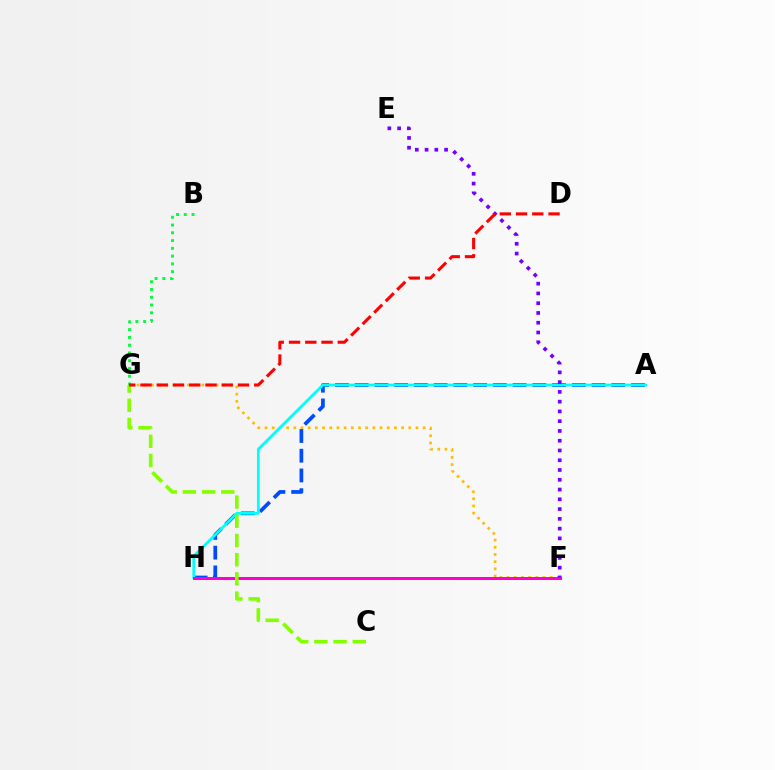{('F', 'G'): [{'color': '#ffbd00', 'line_style': 'dotted', 'thickness': 1.95}], ('B', 'G'): [{'color': '#00ff39', 'line_style': 'dotted', 'thickness': 2.11}], ('A', 'H'): [{'color': '#004bff', 'line_style': 'dashed', 'thickness': 2.68}, {'color': '#00fff6', 'line_style': 'solid', 'thickness': 1.97}], ('F', 'H'): [{'color': '#ff00cf', 'line_style': 'solid', 'thickness': 2.17}], ('E', 'F'): [{'color': '#7200ff', 'line_style': 'dotted', 'thickness': 2.65}], ('C', 'G'): [{'color': '#84ff00', 'line_style': 'dashed', 'thickness': 2.61}], ('D', 'G'): [{'color': '#ff0000', 'line_style': 'dashed', 'thickness': 2.21}]}